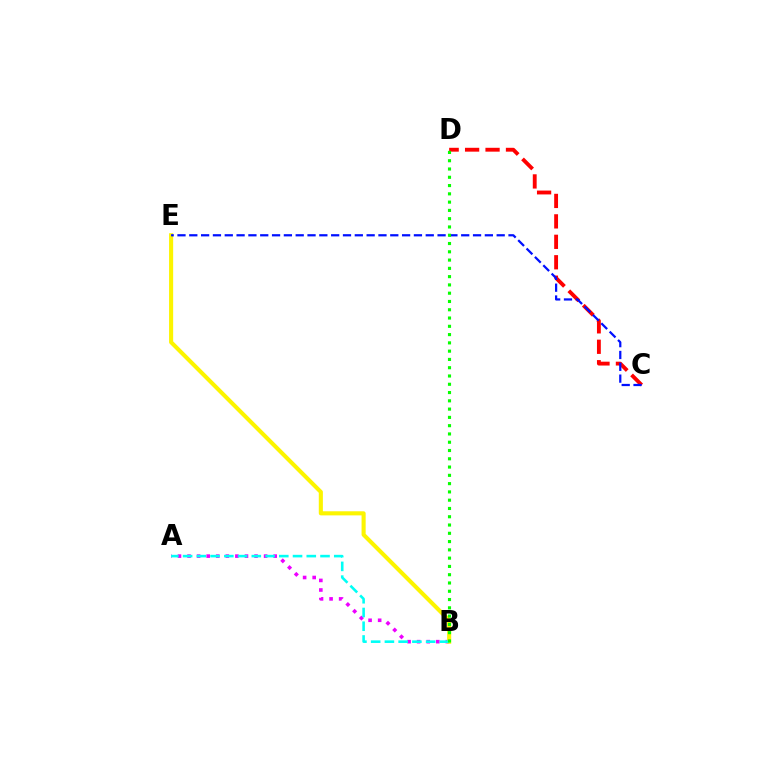{('C', 'D'): [{'color': '#ff0000', 'line_style': 'dashed', 'thickness': 2.78}], ('A', 'B'): [{'color': '#ee00ff', 'line_style': 'dotted', 'thickness': 2.6}, {'color': '#00fff6', 'line_style': 'dashed', 'thickness': 1.87}], ('B', 'E'): [{'color': '#fcf500', 'line_style': 'solid', 'thickness': 2.95}], ('C', 'E'): [{'color': '#0010ff', 'line_style': 'dashed', 'thickness': 1.61}], ('B', 'D'): [{'color': '#08ff00', 'line_style': 'dotted', 'thickness': 2.25}]}